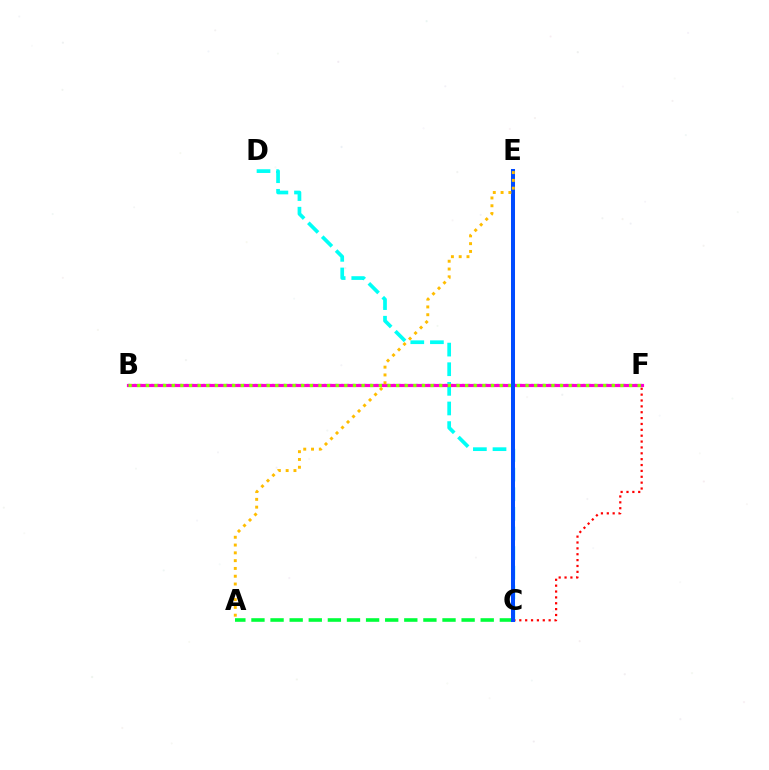{('C', 'F'): [{'color': '#ff0000', 'line_style': 'dotted', 'thickness': 1.59}], ('C', 'D'): [{'color': '#00fff6', 'line_style': 'dashed', 'thickness': 2.67}], ('B', 'F'): [{'color': '#7200ff', 'line_style': 'dotted', 'thickness': 1.56}, {'color': '#ff00cf', 'line_style': 'solid', 'thickness': 2.28}, {'color': '#84ff00', 'line_style': 'dotted', 'thickness': 2.34}], ('A', 'C'): [{'color': '#00ff39', 'line_style': 'dashed', 'thickness': 2.6}], ('C', 'E'): [{'color': '#004bff', 'line_style': 'solid', 'thickness': 2.89}], ('A', 'E'): [{'color': '#ffbd00', 'line_style': 'dotted', 'thickness': 2.12}]}